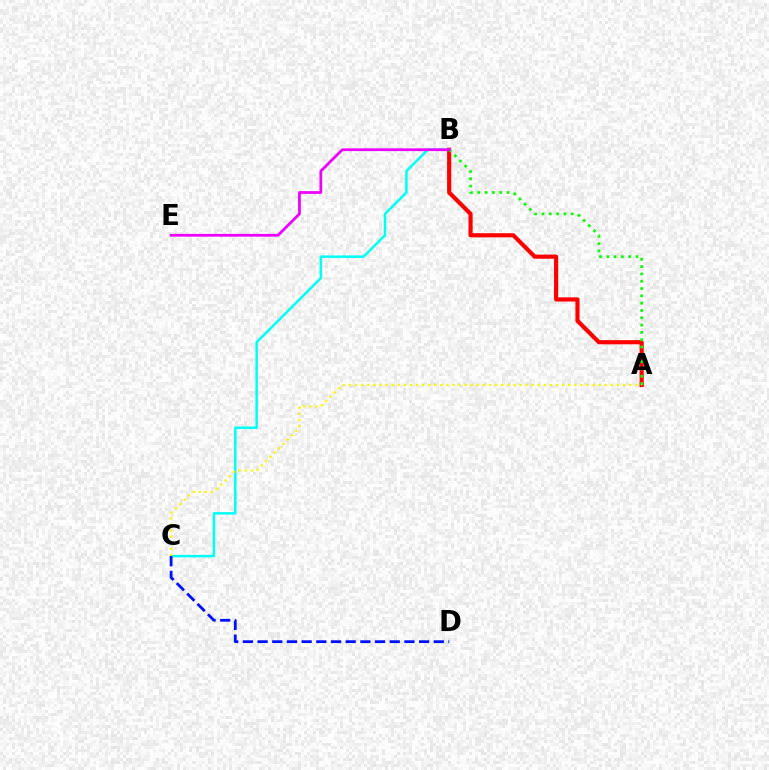{('A', 'B'): [{'color': '#ff0000', 'line_style': 'solid', 'thickness': 2.99}, {'color': '#08ff00', 'line_style': 'dotted', 'thickness': 1.99}], ('B', 'C'): [{'color': '#00fff6', 'line_style': 'solid', 'thickness': 1.8}], ('B', 'E'): [{'color': '#ee00ff', 'line_style': 'solid', 'thickness': 1.98}], ('A', 'C'): [{'color': '#fcf500', 'line_style': 'dotted', 'thickness': 1.65}], ('C', 'D'): [{'color': '#0010ff', 'line_style': 'dashed', 'thickness': 1.99}]}